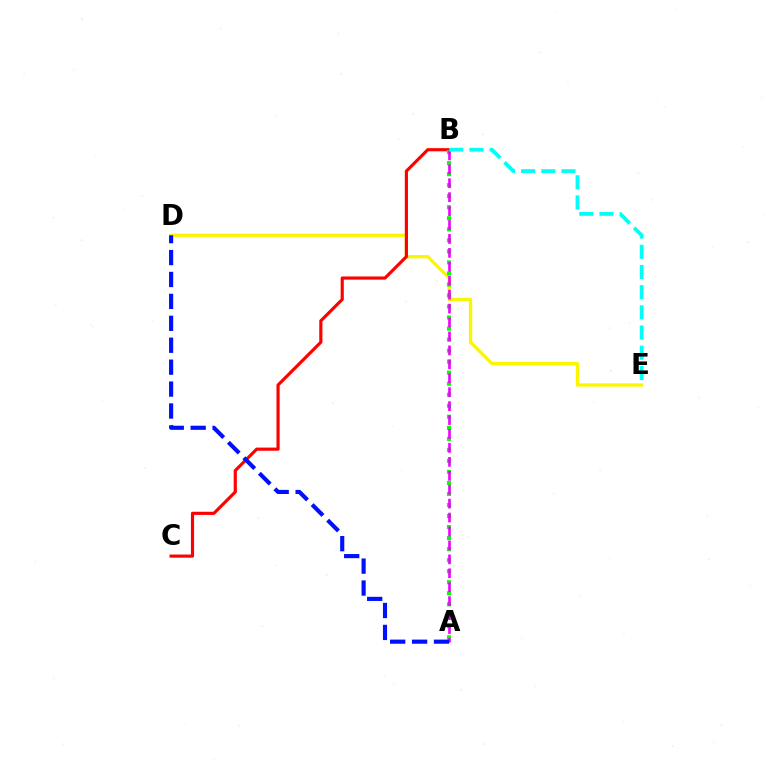{('D', 'E'): [{'color': '#fcf500', 'line_style': 'solid', 'thickness': 2.36}], ('B', 'C'): [{'color': '#ff0000', 'line_style': 'solid', 'thickness': 2.27}], ('A', 'B'): [{'color': '#08ff00', 'line_style': 'dotted', 'thickness': 3.0}, {'color': '#ee00ff', 'line_style': 'dashed', 'thickness': 1.89}], ('A', 'D'): [{'color': '#0010ff', 'line_style': 'dashed', 'thickness': 2.98}], ('B', 'E'): [{'color': '#00fff6', 'line_style': 'dashed', 'thickness': 2.74}]}